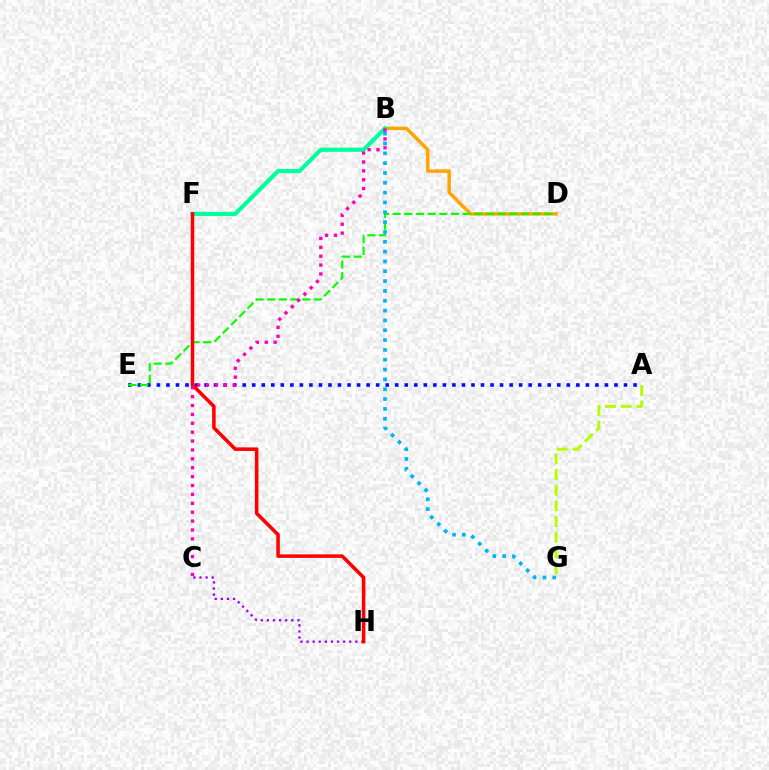{('A', 'G'): [{'color': '#b3ff00', 'line_style': 'dashed', 'thickness': 2.13}], ('A', 'E'): [{'color': '#0010ff', 'line_style': 'dotted', 'thickness': 2.59}], ('B', 'D'): [{'color': '#ffa500', 'line_style': 'solid', 'thickness': 2.49}], ('B', 'F'): [{'color': '#00ff9d', 'line_style': 'solid', 'thickness': 2.98}], ('D', 'E'): [{'color': '#08ff00', 'line_style': 'dashed', 'thickness': 1.59}], ('B', 'G'): [{'color': '#00b5ff', 'line_style': 'dotted', 'thickness': 2.67}], ('C', 'H'): [{'color': '#9b00ff', 'line_style': 'dotted', 'thickness': 1.66}], ('F', 'H'): [{'color': '#ff0000', 'line_style': 'solid', 'thickness': 2.55}], ('B', 'C'): [{'color': '#ff00bd', 'line_style': 'dotted', 'thickness': 2.42}]}